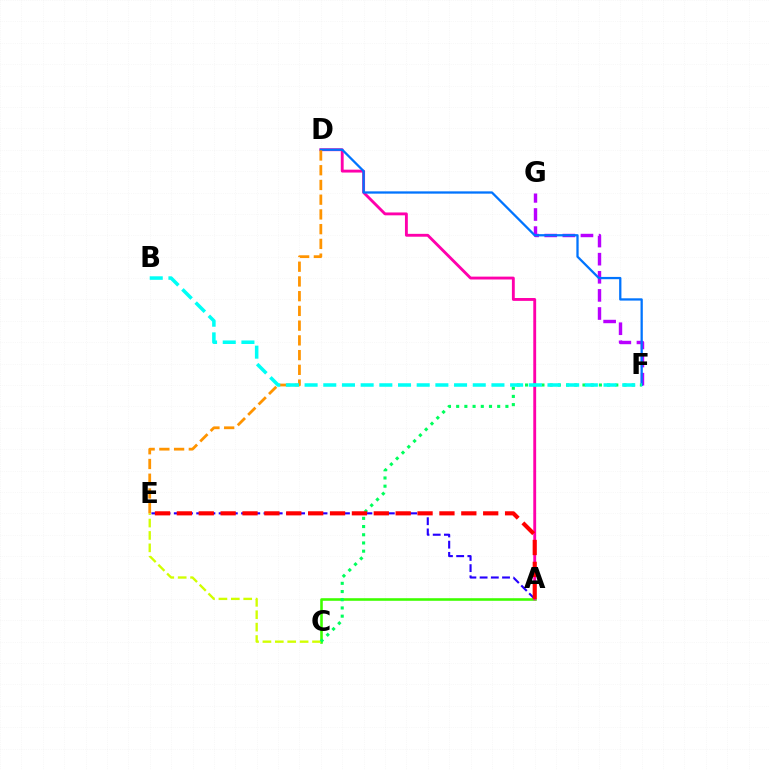{('A', 'E'): [{'color': '#2500ff', 'line_style': 'dashed', 'thickness': 1.52}, {'color': '#ff0000', 'line_style': 'dashed', 'thickness': 2.97}], ('A', 'C'): [{'color': '#3dff00', 'line_style': 'solid', 'thickness': 1.86}], ('F', 'G'): [{'color': '#b900ff', 'line_style': 'dashed', 'thickness': 2.46}], ('C', 'E'): [{'color': '#d1ff00', 'line_style': 'dashed', 'thickness': 1.68}], ('A', 'D'): [{'color': '#ff00ac', 'line_style': 'solid', 'thickness': 2.06}], ('D', 'F'): [{'color': '#0074ff', 'line_style': 'solid', 'thickness': 1.64}], ('C', 'F'): [{'color': '#00ff5c', 'line_style': 'dotted', 'thickness': 2.23}], ('D', 'E'): [{'color': '#ff9400', 'line_style': 'dashed', 'thickness': 2.0}], ('B', 'F'): [{'color': '#00fff6', 'line_style': 'dashed', 'thickness': 2.54}]}